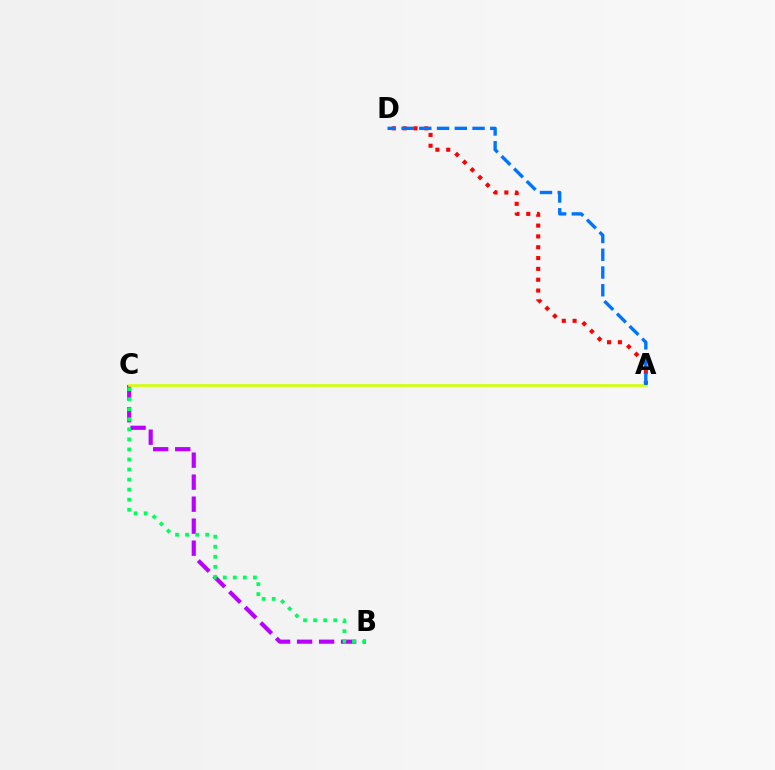{('B', 'C'): [{'color': '#b900ff', 'line_style': 'dashed', 'thickness': 2.99}, {'color': '#00ff5c', 'line_style': 'dotted', 'thickness': 2.73}], ('A', 'D'): [{'color': '#ff0000', 'line_style': 'dotted', 'thickness': 2.94}, {'color': '#0074ff', 'line_style': 'dashed', 'thickness': 2.41}], ('A', 'C'): [{'color': '#d1ff00', 'line_style': 'solid', 'thickness': 1.88}]}